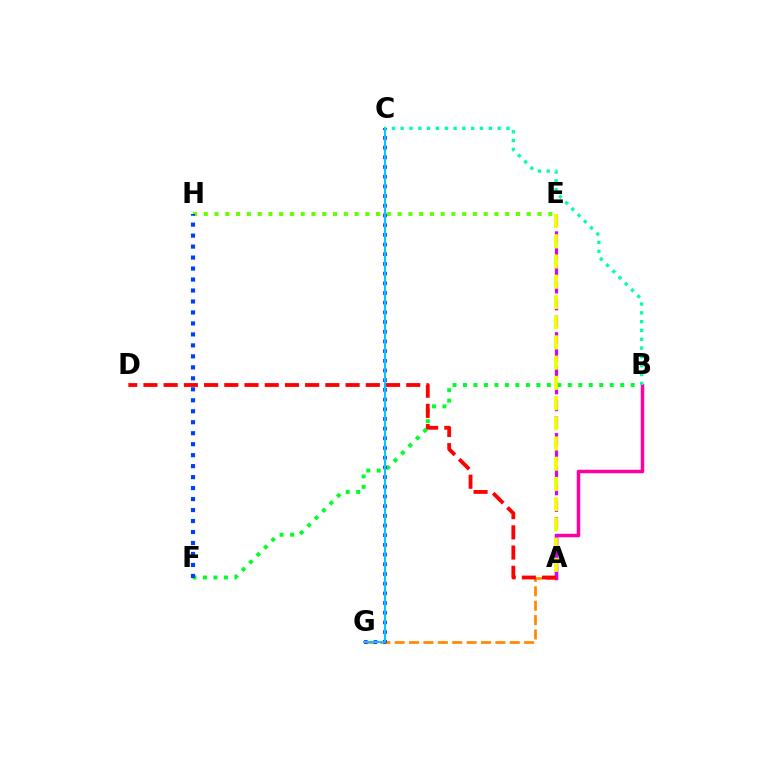{('A', 'G'): [{'color': '#ff8800', 'line_style': 'dashed', 'thickness': 1.95}], ('B', 'F'): [{'color': '#00ff27', 'line_style': 'dotted', 'thickness': 2.85}], ('A', 'B'): [{'color': '#ff00a0', 'line_style': 'solid', 'thickness': 2.52}], ('A', 'E'): [{'color': '#d600ff', 'line_style': 'dashed', 'thickness': 2.28}, {'color': '#eeff00', 'line_style': 'dashed', 'thickness': 2.75}], ('E', 'H'): [{'color': '#66ff00', 'line_style': 'dotted', 'thickness': 2.93}], ('C', 'G'): [{'color': '#4f00ff', 'line_style': 'dotted', 'thickness': 2.63}, {'color': '#00c7ff', 'line_style': 'solid', 'thickness': 1.51}], ('F', 'H'): [{'color': '#003fff', 'line_style': 'dotted', 'thickness': 2.98}], ('B', 'C'): [{'color': '#00ffaf', 'line_style': 'dotted', 'thickness': 2.39}], ('A', 'D'): [{'color': '#ff0000', 'line_style': 'dashed', 'thickness': 2.75}]}